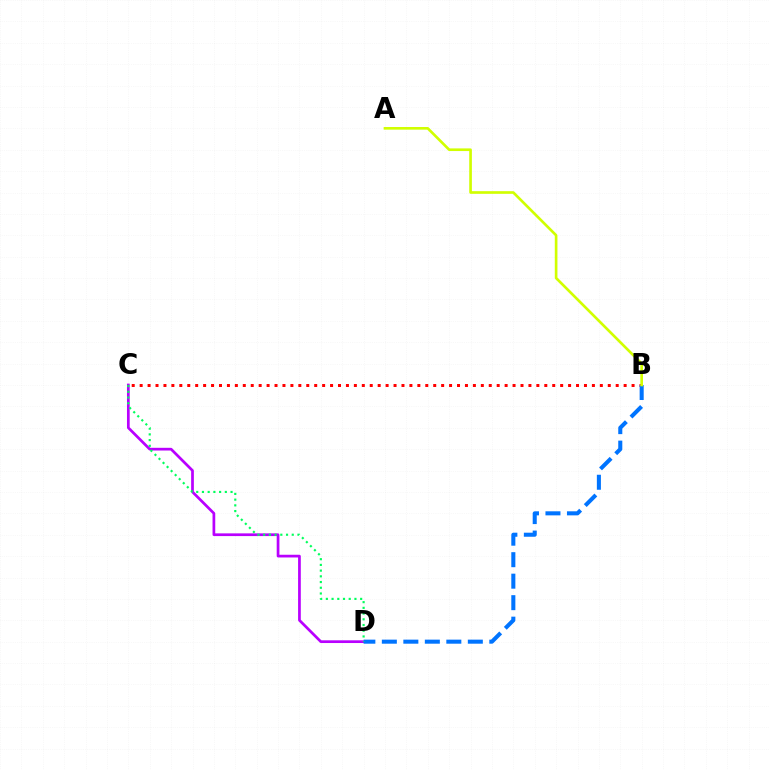{('C', 'D'): [{'color': '#b900ff', 'line_style': 'solid', 'thickness': 1.96}, {'color': '#00ff5c', 'line_style': 'dotted', 'thickness': 1.55}], ('B', 'C'): [{'color': '#ff0000', 'line_style': 'dotted', 'thickness': 2.16}], ('B', 'D'): [{'color': '#0074ff', 'line_style': 'dashed', 'thickness': 2.92}], ('A', 'B'): [{'color': '#d1ff00', 'line_style': 'solid', 'thickness': 1.91}]}